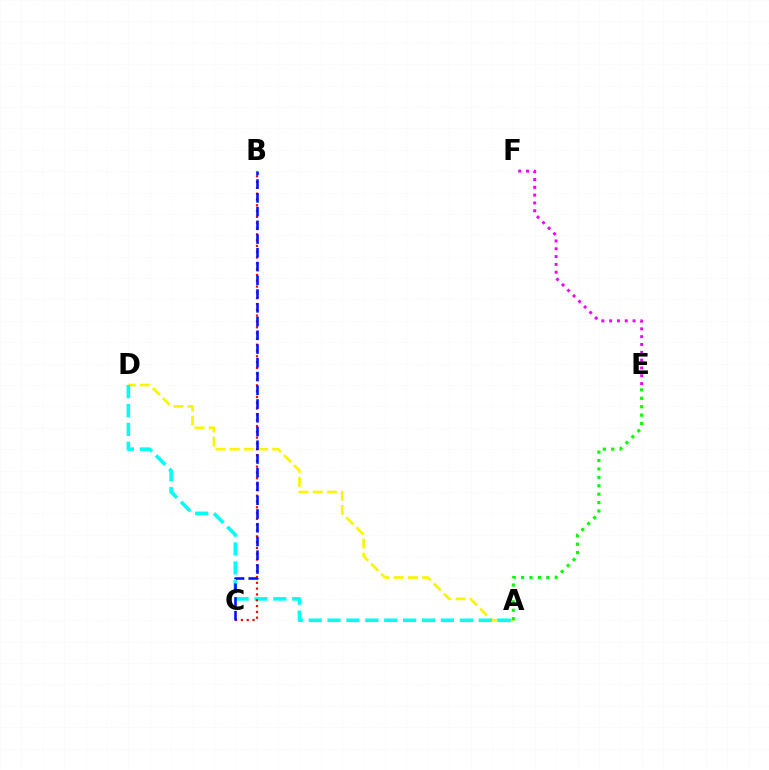{('A', 'D'): [{'color': '#fcf500', 'line_style': 'dashed', 'thickness': 1.92}, {'color': '#00fff6', 'line_style': 'dashed', 'thickness': 2.57}], ('E', 'F'): [{'color': '#ee00ff', 'line_style': 'dotted', 'thickness': 2.12}], ('B', 'C'): [{'color': '#ff0000', 'line_style': 'dotted', 'thickness': 1.58}, {'color': '#0010ff', 'line_style': 'dashed', 'thickness': 1.87}], ('A', 'E'): [{'color': '#08ff00', 'line_style': 'dotted', 'thickness': 2.28}]}